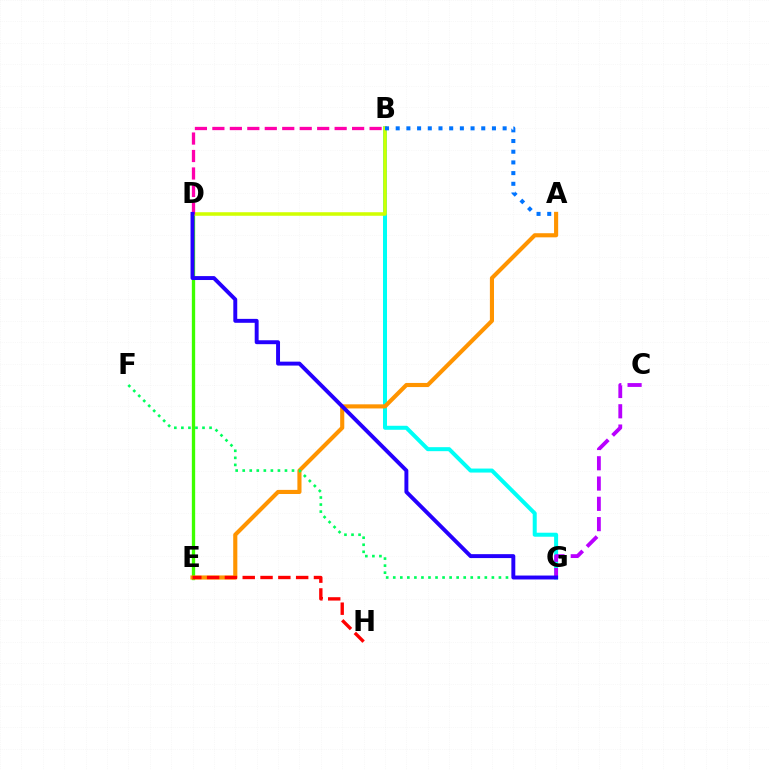{('D', 'E'): [{'color': '#3dff00', 'line_style': 'solid', 'thickness': 2.39}], ('B', 'G'): [{'color': '#00fff6', 'line_style': 'solid', 'thickness': 2.88}], ('B', 'D'): [{'color': '#d1ff00', 'line_style': 'solid', 'thickness': 2.55}, {'color': '#ff00ac', 'line_style': 'dashed', 'thickness': 2.37}], ('A', 'B'): [{'color': '#0074ff', 'line_style': 'dotted', 'thickness': 2.91}], ('A', 'E'): [{'color': '#ff9400', 'line_style': 'solid', 'thickness': 2.96}], ('F', 'G'): [{'color': '#00ff5c', 'line_style': 'dotted', 'thickness': 1.91}], ('E', 'H'): [{'color': '#ff0000', 'line_style': 'dashed', 'thickness': 2.42}], ('C', 'G'): [{'color': '#b900ff', 'line_style': 'dashed', 'thickness': 2.76}], ('D', 'G'): [{'color': '#2500ff', 'line_style': 'solid', 'thickness': 2.83}]}